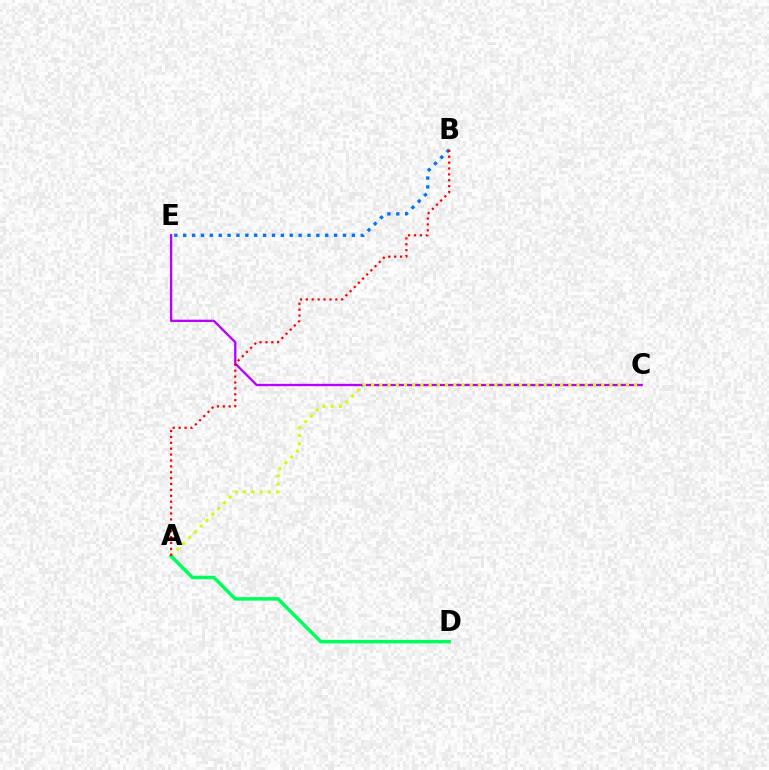{('C', 'E'): [{'color': '#b900ff', 'line_style': 'solid', 'thickness': 1.67}], ('B', 'E'): [{'color': '#0074ff', 'line_style': 'dotted', 'thickness': 2.41}], ('A', 'C'): [{'color': '#d1ff00', 'line_style': 'dotted', 'thickness': 2.23}], ('A', 'D'): [{'color': '#00ff5c', 'line_style': 'solid', 'thickness': 2.53}], ('A', 'B'): [{'color': '#ff0000', 'line_style': 'dotted', 'thickness': 1.6}]}